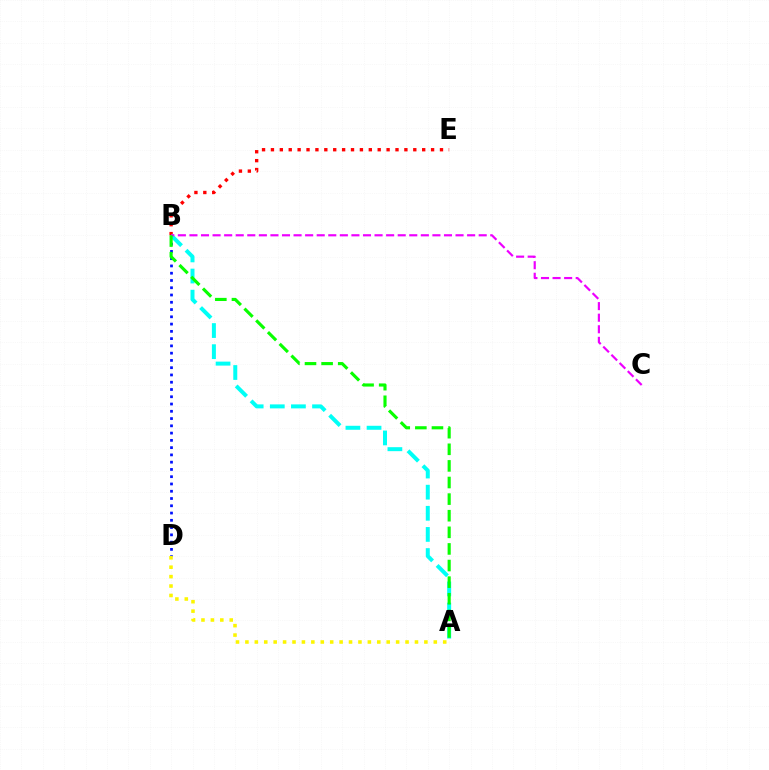{('B', 'D'): [{'color': '#0010ff', 'line_style': 'dotted', 'thickness': 1.97}], ('B', 'E'): [{'color': '#ff0000', 'line_style': 'dotted', 'thickness': 2.42}], ('A', 'D'): [{'color': '#fcf500', 'line_style': 'dotted', 'thickness': 2.56}], ('A', 'B'): [{'color': '#00fff6', 'line_style': 'dashed', 'thickness': 2.87}, {'color': '#08ff00', 'line_style': 'dashed', 'thickness': 2.26}], ('B', 'C'): [{'color': '#ee00ff', 'line_style': 'dashed', 'thickness': 1.57}]}